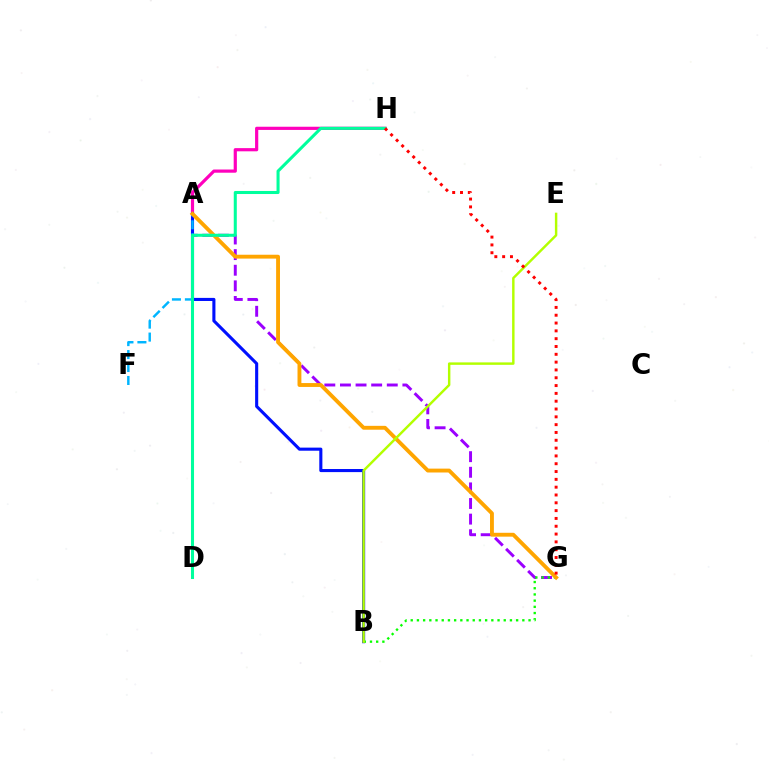{('A', 'H'): [{'color': '#ff00bd', 'line_style': 'solid', 'thickness': 2.3}], ('A', 'G'): [{'color': '#9b00ff', 'line_style': 'dashed', 'thickness': 2.12}, {'color': '#ffa500', 'line_style': 'solid', 'thickness': 2.78}], ('A', 'B'): [{'color': '#0010ff', 'line_style': 'solid', 'thickness': 2.23}], ('B', 'G'): [{'color': '#08ff00', 'line_style': 'dotted', 'thickness': 1.68}], ('A', 'F'): [{'color': '#00b5ff', 'line_style': 'dashed', 'thickness': 1.76}], ('D', 'H'): [{'color': '#00ff9d', 'line_style': 'solid', 'thickness': 2.19}], ('B', 'E'): [{'color': '#b3ff00', 'line_style': 'solid', 'thickness': 1.76}], ('G', 'H'): [{'color': '#ff0000', 'line_style': 'dotted', 'thickness': 2.12}]}